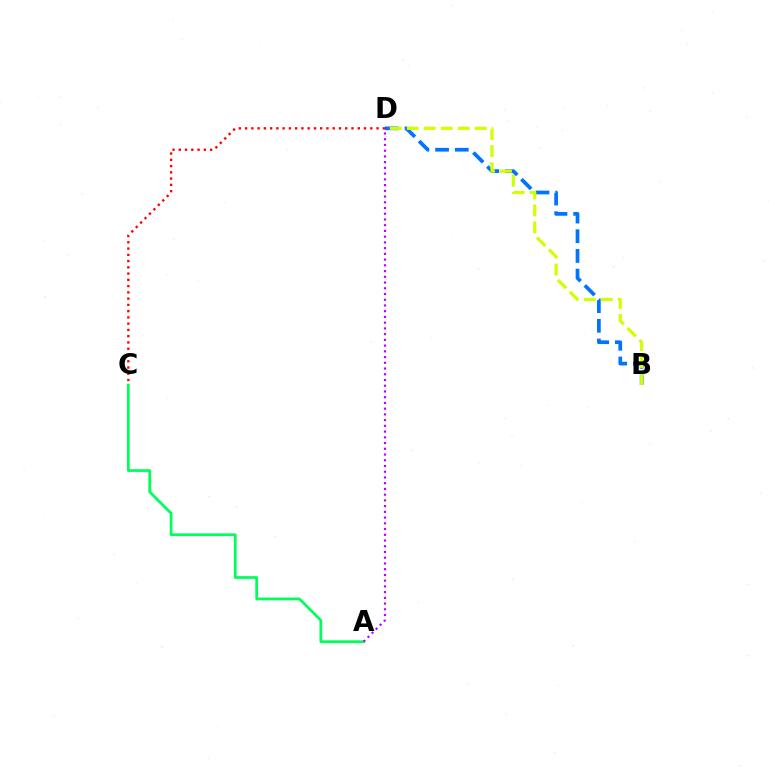{('B', 'D'): [{'color': '#0074ff', 'line_style': 'dashed', 'thickness': 2.67}, {'color': '#d1ff00', 'line_style': 'dashed', 'thickness': 2.31}], ('A', 'C'): [{'color': '#00ff5c', 'line_style': 'solid', 'thickness': 1.98}], ('A', 'D'): [{'color': '#b900ff', 'line_style': 'dotted', 'thickness': 1.56}], ('C', 'D'): [{'color': '#ff0000', 'line_style': 'dotted', 'thickness': 1.7}]}